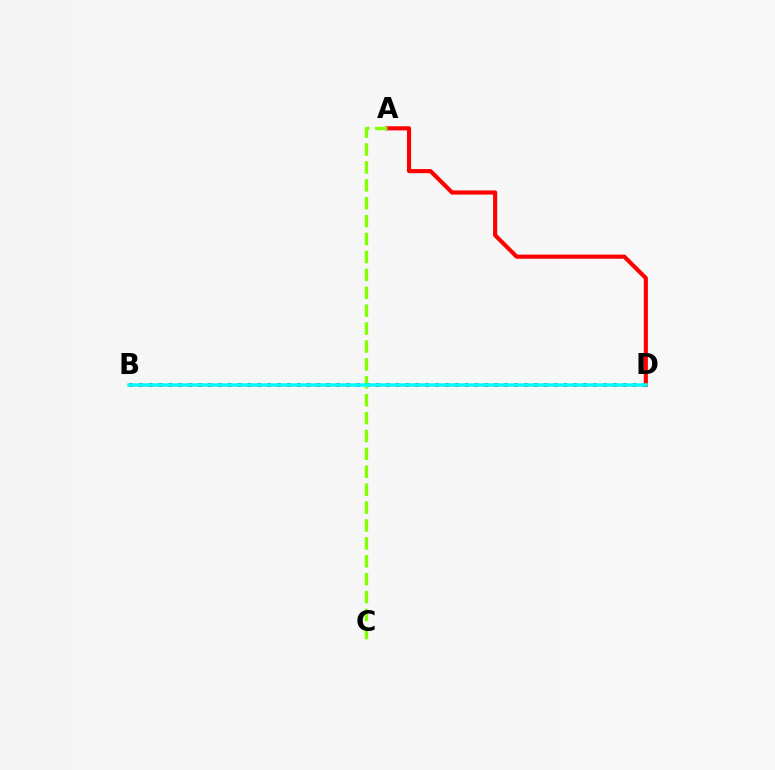{('B', 'D'): [{'color': '#7200ff', 'line_style': 'dotted', 'thickness': 2.68}, {'color': '#00fff6', 'line_style': 'solid', 'thickness': 2.52}], ('A', 'D'): [{'color': '#ff0000', 'line_style': 'solid', 'thickness': 2.97}], ('A', 'C'): [{'color': '#84ff00', 'line_style': 'dashed', 'thickness': 2.43}]}